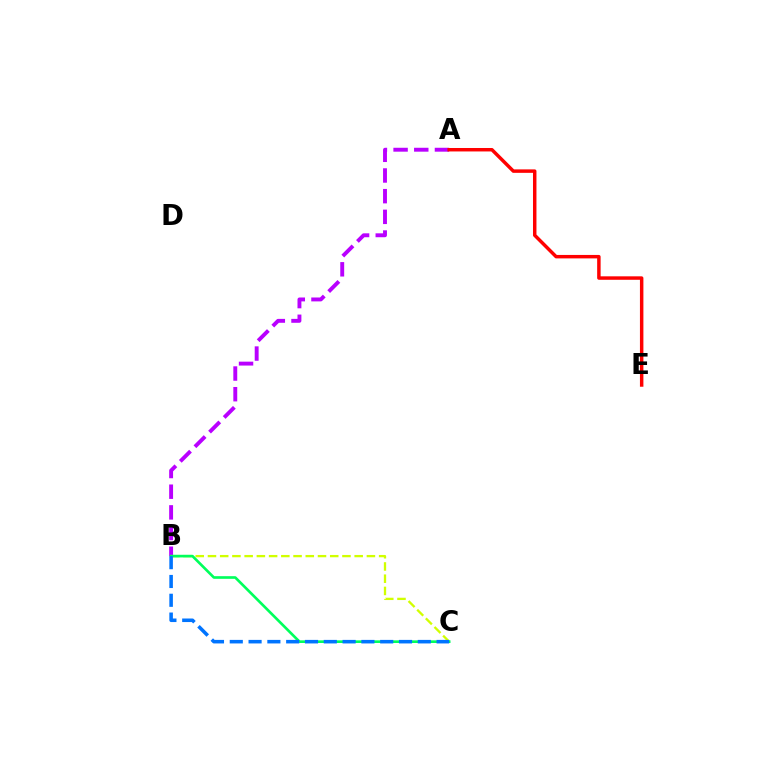{('B', 'C'): [{'color': '#d1ff00', 'line_style': 'dashed', 'thickness': 1.66}, {'color': '#00ff5c', 'line_style': 'solid', 'thickness': 1.91}, {'color': '#0074ff', 'line_style': 'dashed', 'thickness': 2.55}], ('A', 'B'): [{'color': '#b900ff', 'line_style': 'dashed', 'thickness': 2.81}], ('A', 'E'): [{'color': '#ff0000', 'line_style': 'solid', 'thickness': 2.49}]}